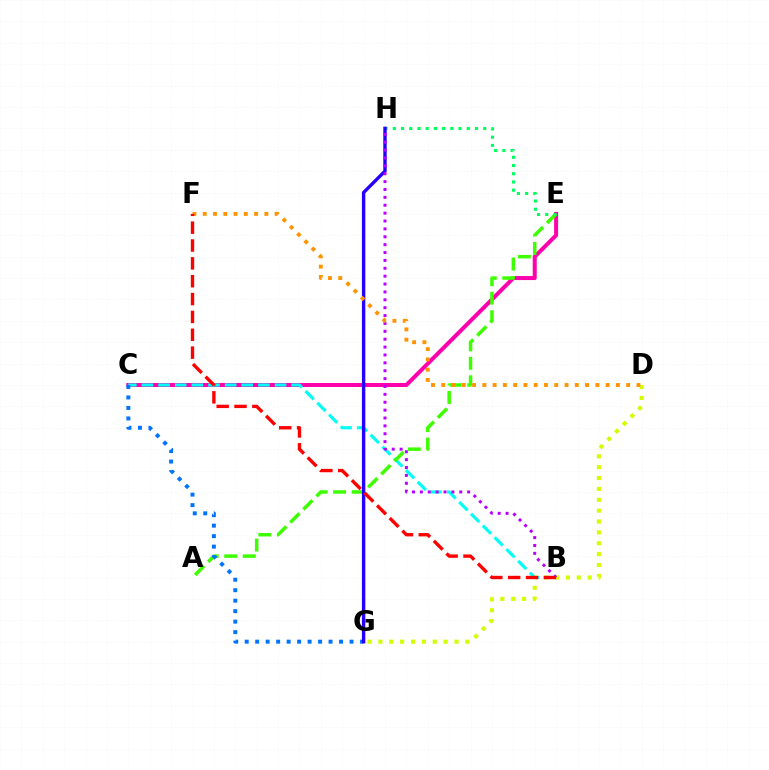{('C', 'E'): [{'color': '#ff00ac', 'line_style': 'solid', 'thickness': 2.88}], ('B', 'C'): [{'color': '#00fff6', 'line_style': 'dashed', 'thickness': 2.26}], ('A', 'E'): [{'color': '#3dff00', 'line_style': 'dashed', 'thickness': 2.51}], ('E', 'H'): [{'color': '#00ff5c', 'line_style': 'dotted', 'thickness': 2.23}], ('C', 'G'): [{'color': '#0074ff', 'line_style': 'dotted', 'thickness': 2.85}], ('D', 'G'): [{'color': '#d1ff00', 'line_style': 'dotted', 'thickness': 2.95}], ('G', 'H'): [{'color': '#2500ff', 'line_style': 'solid', 'thickness': 2.44}], ('B', 'H'): [{'color': '#b900ff', 'line_style': 'dotted', 'thickness': 2.14}], ('D', 'F'): [{'color': '#ff9400', 'line_style': 'dotted', 'thickness': 2.79}], ('B', 'F'): [{'color': '#ff0000', 'line_style': 'dashed', 'thickness': 2.43}]}